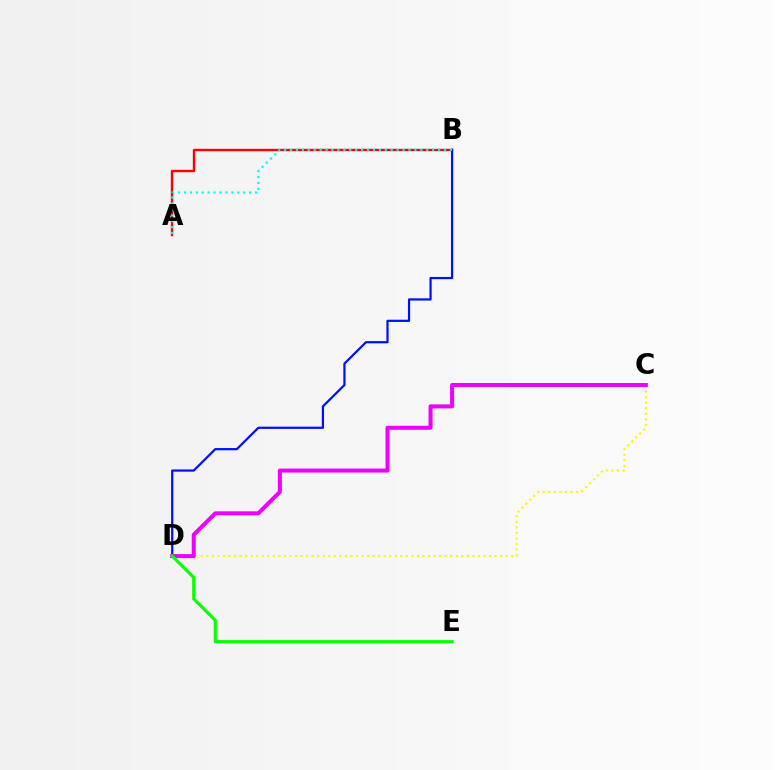{('C', 'D'): [{'color': '#fcf500', 'line_style': 'dotted', 'thickness': 1.51}, {'color': '#ee00ff', 'line_style': 'solid', 'thickness': 2.89}], ('A', 'B'): [{'color': '#ff0000', 'line_style': 'solid', 'thickness': 1.71}, {'color': '#00fff6', 'line_style': 'dotted', 'thickness': 1.61}], ('B', 'D'): [{'color': '#0010ff', 'line_style': 'solid', 'thickness': 1.61}], ('D', 'E'): [{'color': '#08ff00', 'line_style': 'solid', 'thickness': 2.24}]}